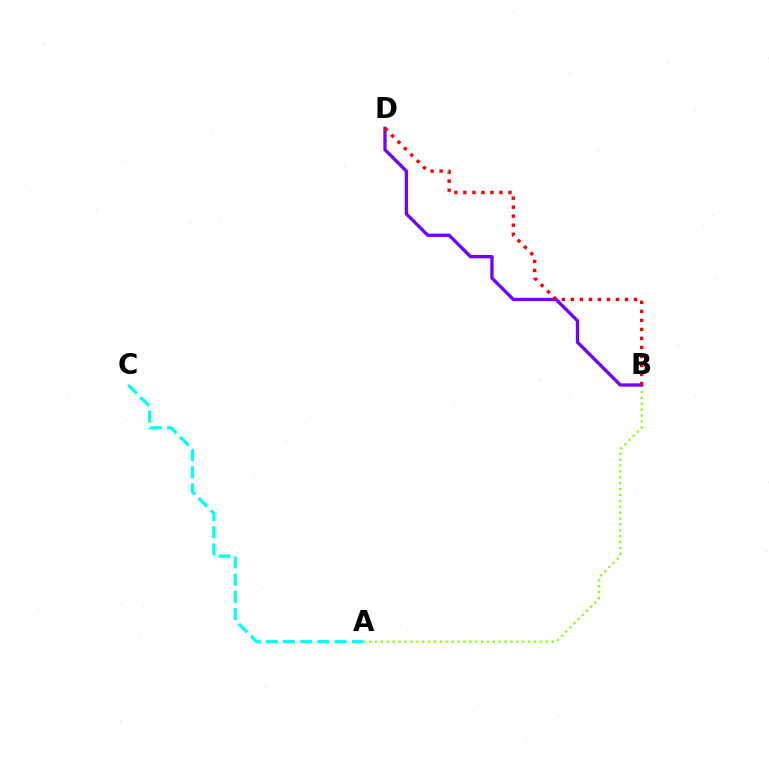{('A', 'C'): [{'color': '#00fff6', 'line_style': 'dashed', 'thickness': 2.34}], ('A', 'B'): [{'color': '#84ff00', 'line_style': 'dotted', 'thickness': 1.6}], ('B', 'D'): [{'color': '#7200ff', 'line_style': 'solid', 'thickness': 2.39}, {'color': '#ff0000', 'line_style': 'dotted', 'thickness': 2.45}]}